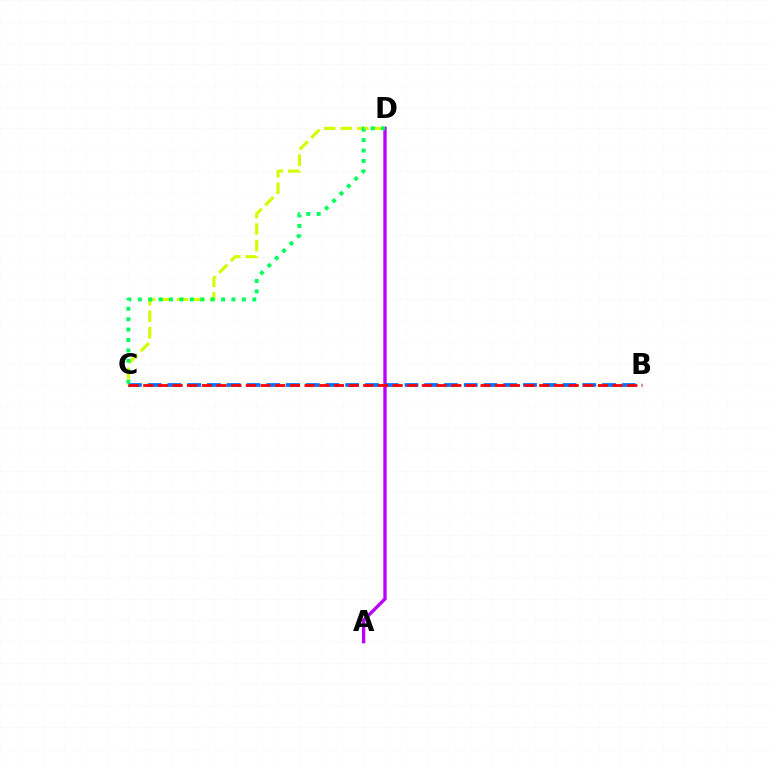{('A', 'D'): [{'color': '#b900ff', 'line_style': 'solid', 'thickness': 2.42}], ('B', 'C'): [{'color': '#0074ff', 'line_style': 'dashed', 'thickness': 2.68}, {'color': '#ff0000', 'line_style': 'dashed', 'thickness': 1.99}], ('C', 'D'): [{'color': '#d1ff00', 'line_style': 'dashed', 'thickness': 2.24}, {'color': '#00ff5c', 'line_style': 'dotted', 'thickness': 2.83}]}